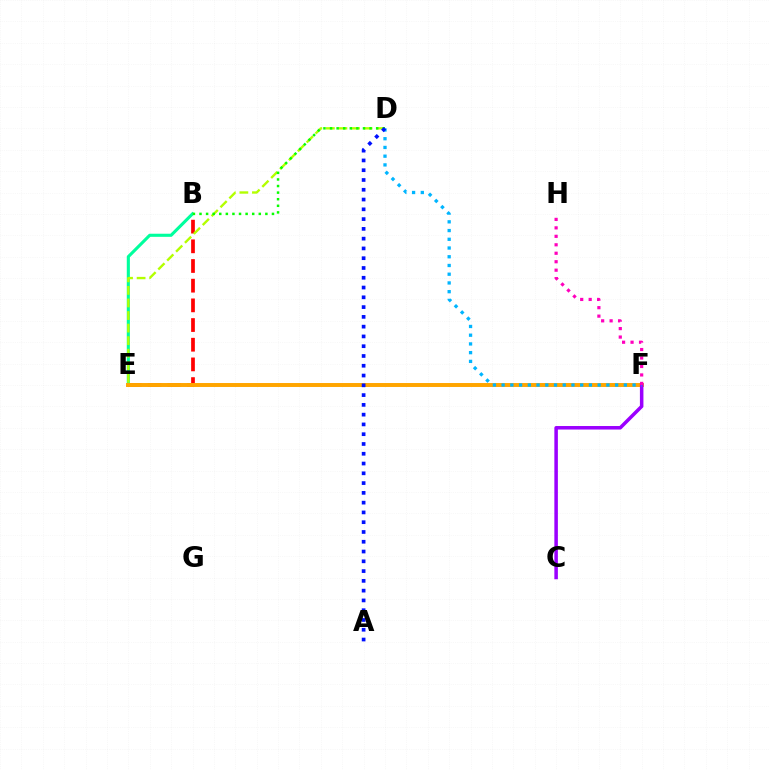{('B', 'E'): [{'color': '#ff0000', 'line_style': 'dashed', 'thickness': 2.67}, {'color': '#00ff9d', 'line_style': 'solid', 'thickness': 2.24}], ('E', 'F'): [{'color': '#ffa500', 'line_style': 'solid', 'thickness': 2.84}], ('C', 'F'): [{'color': '#9b00ff', 'line_style': 'solid', 'thickness': 2.53}], ('D', 'F'): [{'color': '#00b5ff', 'line_style': 'dotted', 'thickness': 2.37}], ('D', 'E'): [{'color': '#b3ff00', 'line_style': 'dashed', 'thickness': 1.71}], ('B', 'D'): [{'color': '#08ff00', 'line_style': 'dotted', 'thickness': 1.79}], ('A', 'D'): [{'color': '#0010ff', 'line_style': 'dotted', 'thickness': 2.66}], ('F', 'H'): [{'color': '#ff00bd', 'line_style': 'dotted', 'thickness': 2.3}]}